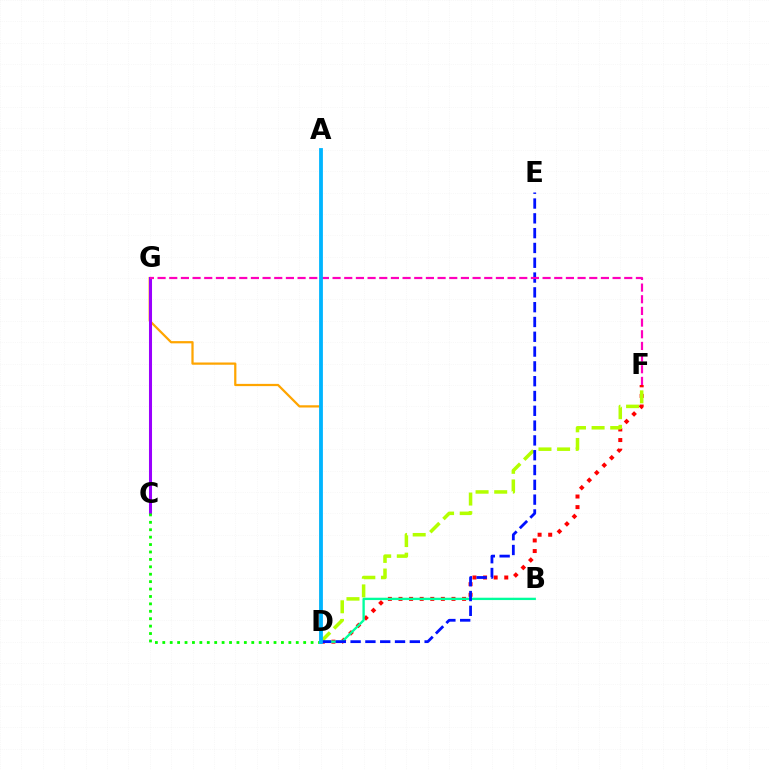{('D', 'F'): [{'color': '#ff0000', 'line_style': 'dotted', 'thickness': 2.88}, {'color': '#b3ff00', 'line_style': 'dashed', 'thickness': 2.53}], ('B', 'D'): [{'color': '#00ff9d', 'line_style': 'solid', 'thickness': 1.69}], ('D', 'G'): [{'color': '#ffa500', 'line_style': 'solid', 'thickness': 1.62}], ('D', 'E'): [{'color': '#0010ff', 'line_style': 'dashed', 'thickness': 2.01}], ('C', 'G'): [{'color': '#9b00ff', 'line_style': 'solid', 'thickness': 2.19}], ('F', 'G'): [{'color': '#ff00bd', 'line_style': 'dashed', 'thickness': 1.58}], ('C', 'D'): [{'color': '#08ff00', 'line_style': 'dotted', 'thickness': 2.01}], ('A', 'D'): [{'color': '#00b5ff', 'line_style': 'solid', 'thickness': 2.74}]}